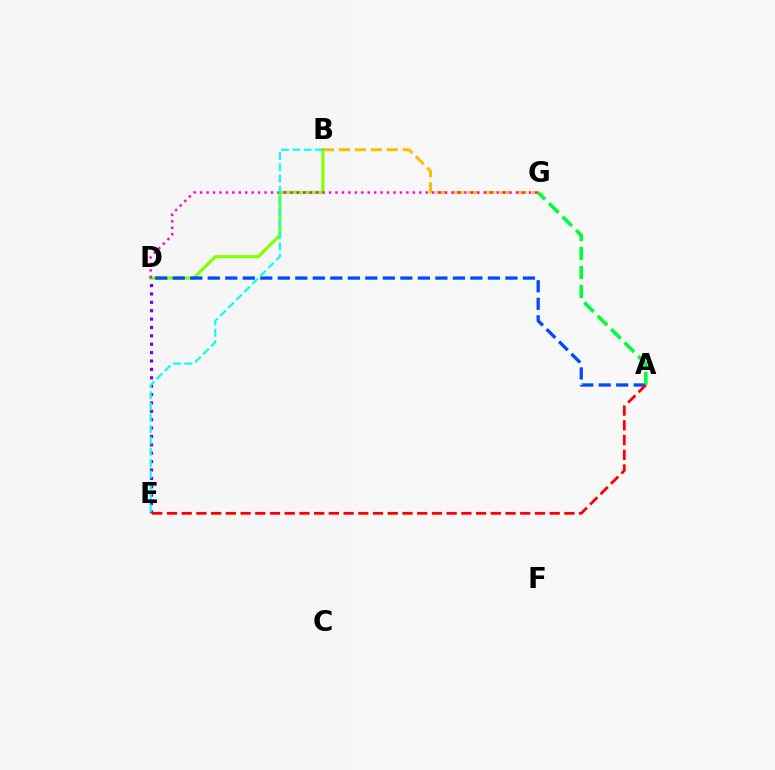{('B', 'D'): [{'color': '#84ff00', 'line_style': 'solid', 'thickness': 2.29}], ('D', 'E'): [{'color': '#7200ff', 'line_style': 'dotted', 'thickness': 2.28}], ('B', 'G'): [{'color': '#ffbd00', 'line_style': 'dashed', 'thickness': 2.17}], ('A', 'D'): [{'color': '#004bff', 'line_style': 'dashed', 'thickness': 2.38}], ('A', 'G'): [{'color': '#00ff39', 'line_style': 'dashed', 'thickness': 2.58}], ('D', 'G'): [{'color': '#ff00cf', 'line_style': 'dotted', 'thickness': 1.75}], ('B', 'E'): [{'color': '#00fff6', 'line_style': 'dashed', 'thickness': 1.54}], ('A', 'E'): [{'color': '#ff0000', 'line_style': 'dashed', 'thickness': 2.0}]}